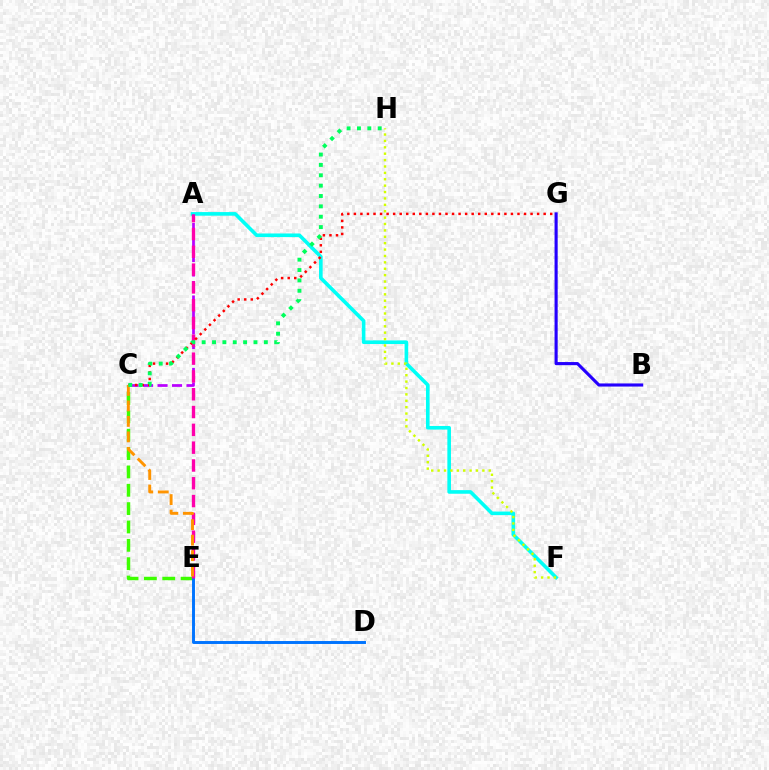{('C', 'E'): [{'color': '#3dff00', 'line_style': 'dashed', 'thickness': 2.49}, {'color': '#ff9400', 'line_style': 'dashed', 'thickness': 2.1}], ('D', 'E'): [{'color': '#0074ff', 'line_style': 'solid', 'thickness': 2.12}], ('A', 'F'): [{'color': '#00fff6', 'line_style': 'solid', 'thickness': 2.6}], ('A', 'C'): [{'color': '#b900ff', 'line_style': 'dashed', 'thickness': 1.97}], ('A', 'E'): [{'color': '#ff00ac', 'line_style': 'dashed', 'thickness': 2.42}], ('C', 'G'): [{'color': '#ff0000', 'line_style': 'dotted', 'thickness': 1.78}], ('F', 'H'): [{'color': '#d1ff00', 'line_style': 'dotted', 'thickness': 1.74}], ('B', 'G'): [{'color': '#2500ff', 'line_style': 'solid', 'thickness': 2.24}], ('C', 'H'): [{'color': '#00ff5c', 'line_style': 'dotted', 'thickness': 2.82}]}